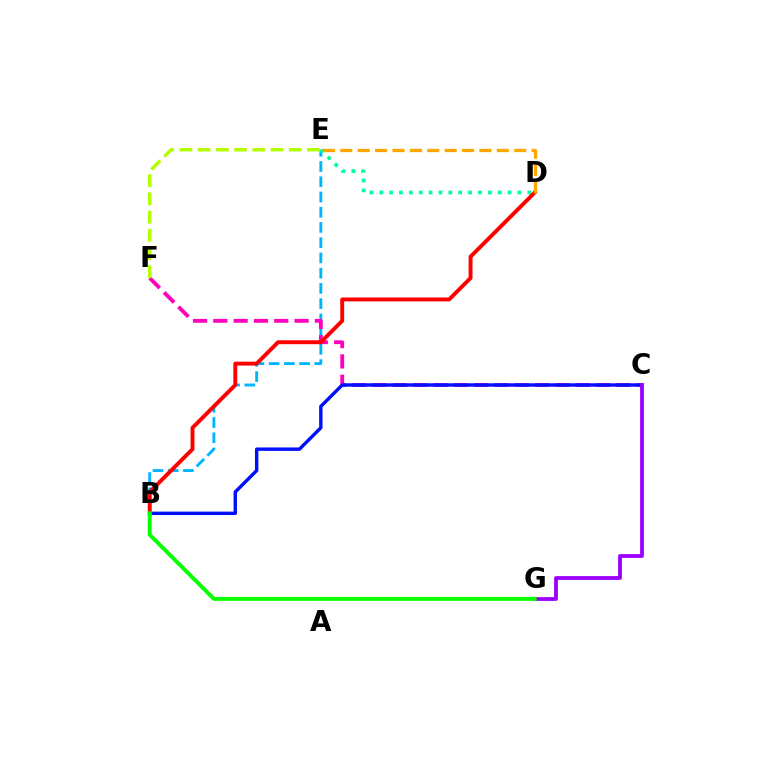{('B', 'E'): [{'color': '#00b5ff', 'line_style': 'dashed', 'thickness': 2.07}], ('C', 'F'): [{'color': '#ff00bd', 'line_style': 'dashed', 'thickness': 2.76}], ('D', 'E'): [{'color': '#00ff9d', 'line_style': 'dotted', 'thickness': 2.68}, {'color': '#ffa500', 'line_style': 'dashed', 'thickness': 2.36}], ('B', 'C'): [{'color': '#0010ff', 'line_style': 'solid', 'thickness': 2.46}], ('C', 'G'): [{'color': '#9b00ff', 'line_style': 'solid', 'thickness': 2.73}], ('B', 'D'): [{'color': '#ff0000', 'line_style': 'solid', 'thickness': 2.82}], ('B', 'G'): [{'color': '#08ff00', 'line_style': 'solid', 'thickness': 2.84}], ('E', 'F'): [{'color': '#b3ff00', 'line_style': 'dashed', 'thickness': 2.47}]}